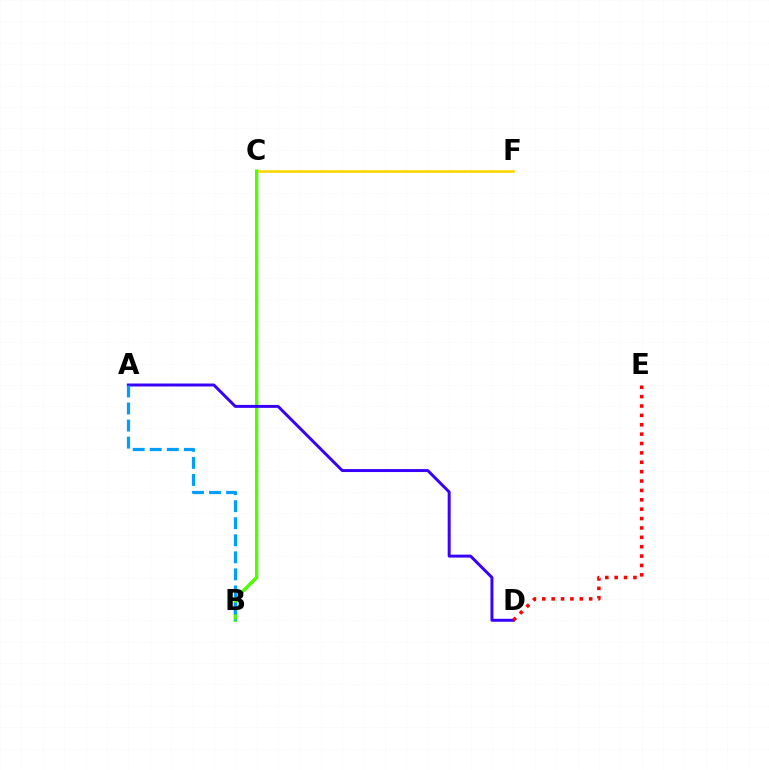{('B', 'C'): [{'color': '#00ff86', 'line_style': 'solid', 'thickness': 1.74}, {'color': '#ff00ed', 'line_style': 'dashed', 'thickness': 1.77}, {'color': '#4fff00', 'line_style': 'solid', 'thickness': 2.4}], ('C', 'F'): [{'color': '#ffd500', 'line_style': 'solid', 'thickness': 1.89}], ('A', 'D'): [{'color': '#3700ff', 'line_style': 'solid', 'thickness': 2.13}], ('A', 'B'): [{'color': '#009eff', 'line_style': 'dashed', 'thickness': 2.32}], ('D', 'E'): [{'color': '#ff0000', 'line_style': 'dotted', 'thickness': 2.55}]}